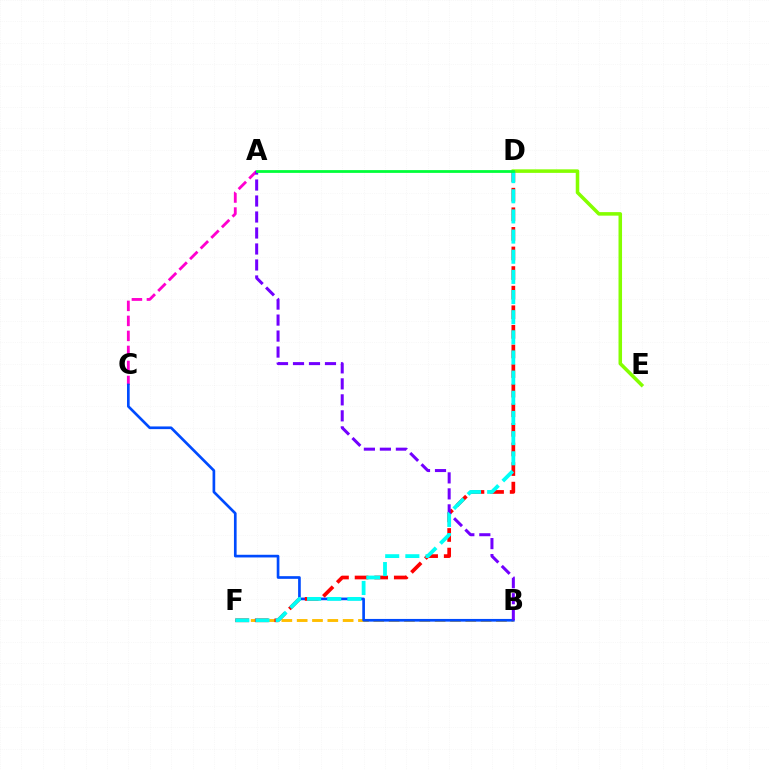{('A', 'C'): [{'color': '#ff00cf', 'line_style': 'dashed', 'thickness': 2.04}], ('B', 'F'): [{'color': '#ffbd00', 'line_style': 'dashed', 'thickness': 2.08}], ('B', 'C'): [{'color': '#004bff', 'line_style': 'solid', 'thickness': 1.93}], ('D', 'E'): [{'color': '#84ff00', 'line_style': 'solid', 'thickness': 2.54}], ('D', 'F'): [{'color': '#ff0000', 'line_style': 'dashed', 'thickness': 2.66}, {'color': '#00fff6', 'line_style': 'dashed', 'thickness': 2.74}], ('A', 'B'): [{'color': '#7200ff', 'line_style': 'dashed', 'thickness': 2.17}], ('A', 'D'): [{'color': '#00ff39', 'line_style': 'solid', 'thickness': 2.0}]}